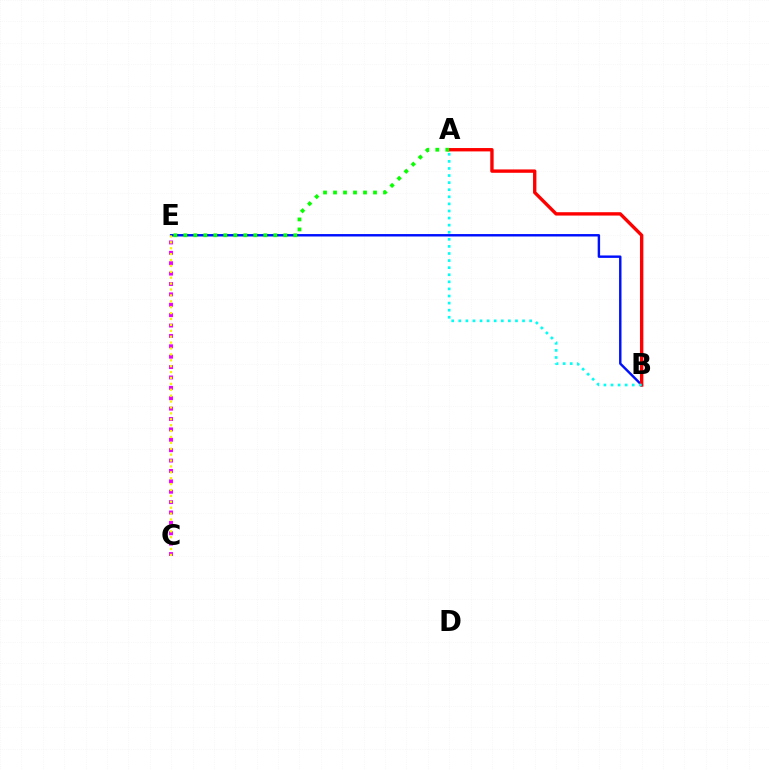{('C', 'E'): [{'color': '#ee00ff', 'line_style': 'dotted', 'thickness': 2.82}, {'color': '#fcf500', 'line_style': 'dotted', 'thickness': 1.6}], ('B', 'E'): [{'color': '#0010ff', 'line_style': 'solid', 'thickness': 1.75}], ('A', 'B'): [{'color': '#ff0000', 'line_style': 'solid', 'thickness': 2.42}, {'color': '#00fff6', 'line_style': 'dotted', 'thickness': 1.93}], ('A', 'E'): [{'color': '#08ff00', 'line_style': 'dotted', 'thickness': 2.72}]}